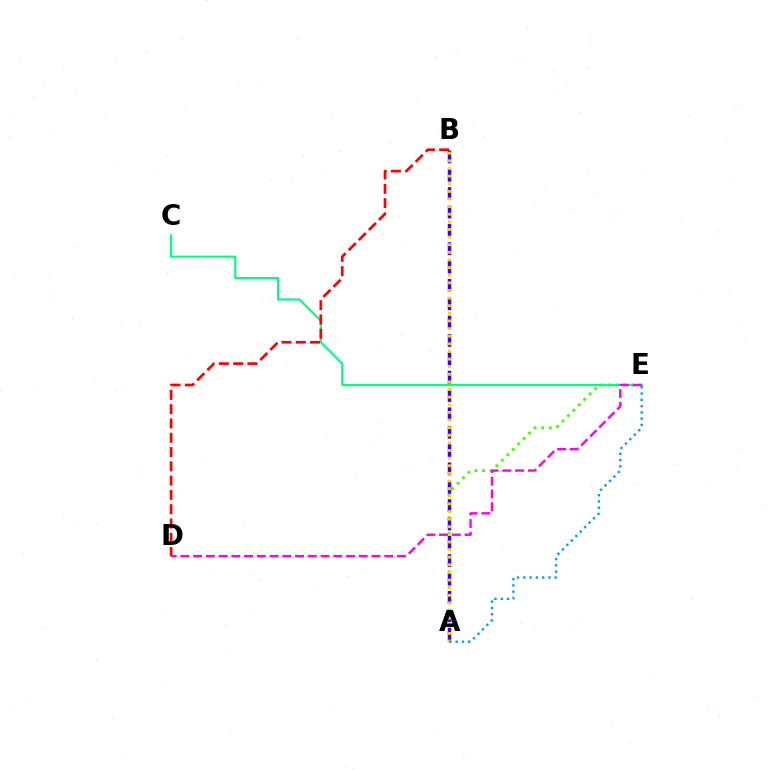{('A', 'E'): [{'color': '#4fff00', 'line_style': 'dotted', 'thickness': 2.09}, {'color': '#009eff', 'line_style': 'dotted', 'thickness': 1.71}], ('C', 'E'): [{'color': '#00ff86', 'line_style': 'solid', 'thickness': 1.55}], ('B', 'D'): [{'color': '#ff0000', 'line_style': 'dashed', 'thickness': 1.94}], ('A', 'B'): [{'color': '#3700ff', 'line_style': 'dashed', 'thickness': 2.49}, {'color': '#ffd500', 'line_style': 'dotted', 'thickness': 2.07}], ('D', 'E'): [{'color': '#ff00ed', 'line_style': 'dashed', 'thickness': 1.73}]}